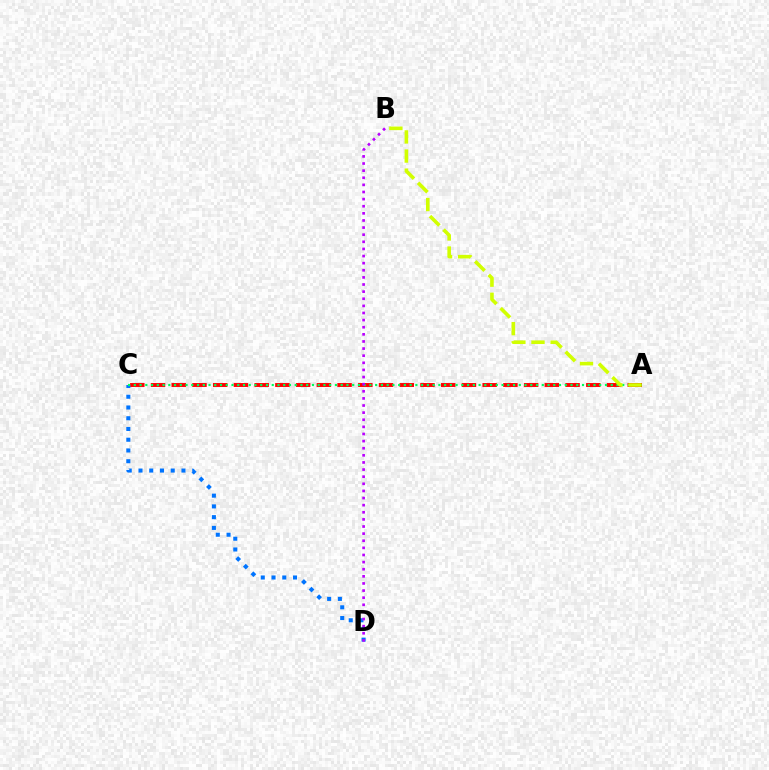{('A', 'C'): [{'color': '#ff0000', 'line_style': 'dashed', 'thickness': 2.82}, {'color': '#00ff5c', 'line_style': 'dotted', 'thickness': 1.56}], ('C', 'D'): [{'color': '#0074ff', 'line_style': 'dotted', 'thickness': 2.92}], ('B', 'D'): [{'color': '#b900ff', 'line_style': 'dotted', 'thickness': 1.93}], ('A', 'B'): [{'color': '#d1ff00', 'line_style': 'dashed', 'thickness': 2.6}]}